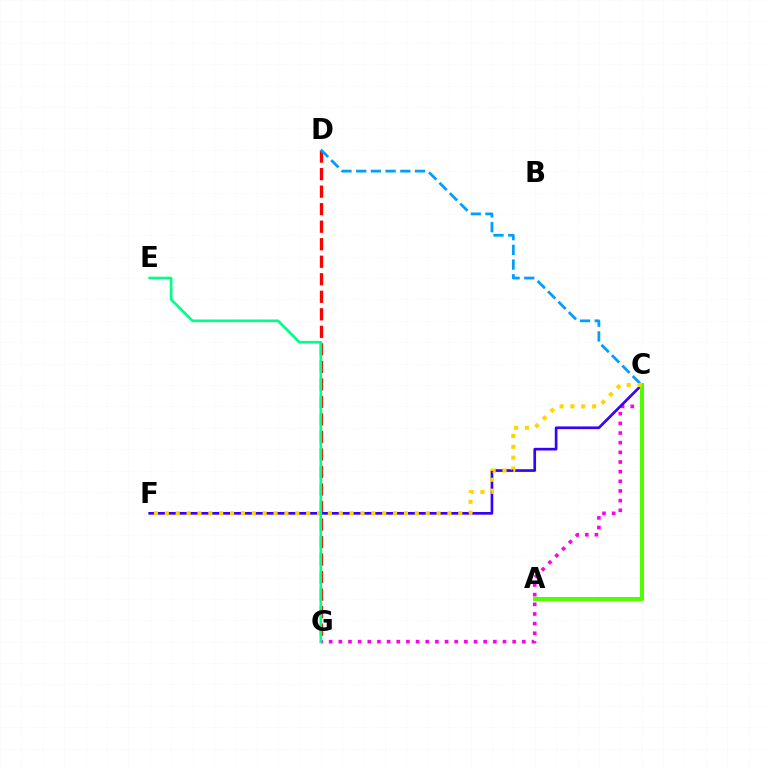{('D', 'G'): [{'color': '#ff0000', 'line_style': 'dashed', 'thickness': 2.38}], ('C', 'G'): [{'color': '#ff00ed', 'line_style': 'dotted', 'thickness': 2.62}], ('C', 'F'): [{'color': '#3700ff', 'line_style': 'solid', 'thickness': 1.93}, {'color': '#ffd500', 'line_style': 'dotted', 'thickness': 2.95}], ('A', 'C'): [{'color': '#4fff00', 'line_style': 'solid', 'thickness': 2.89}], ('C', 'D'): [{'color': '#009eff', 'line_style': 'dashed', 'thickness': 2.0}], ('E', 'G'): [{'color': '#00ff86', 'line_style': 'solid', 'thickness': 1.93}]}